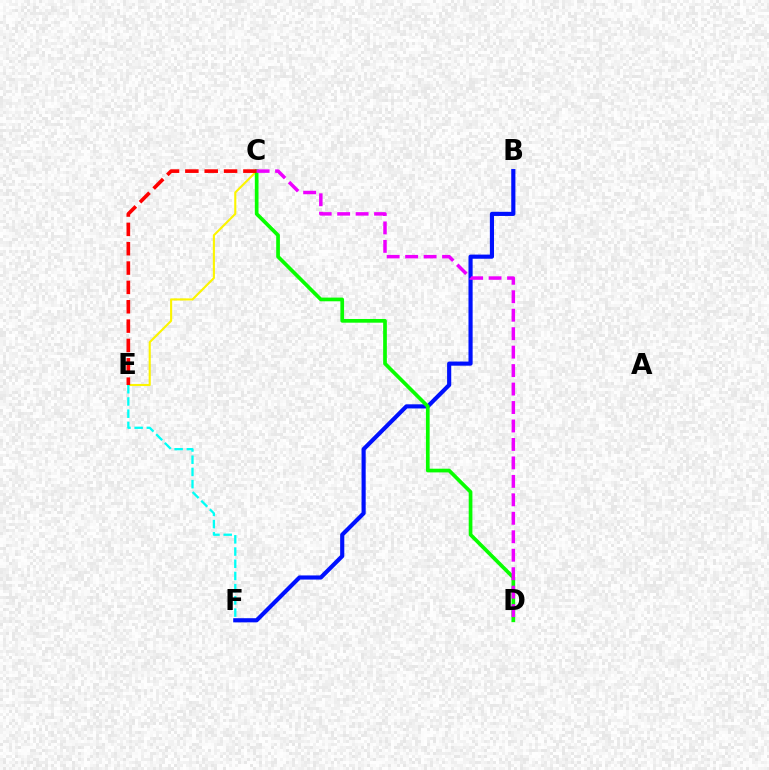{('C', 'E'): [{'color': '#fcf500', 'line_style': 'solid', 'thickness': 1.52}, {'color': '#ff0000', 'line_style': 'dashed', 'thickness': 2.63}], ('B', 'F'): [{'color': '#0010ff', 'line_style': 'solid', 'thickness': 2.98}], ('C', 'D'): [{'color': '#08ff00', 'line_style': 'solid', 'thickness': 2.66}, {'color': '#ee00ff', 'line_style': 'dashed', 'thickness': 2.51}], ('E', 'F'): [{'color': '#00fff6', 'line_style': 'dashed', 'thickness': 1.66}]}